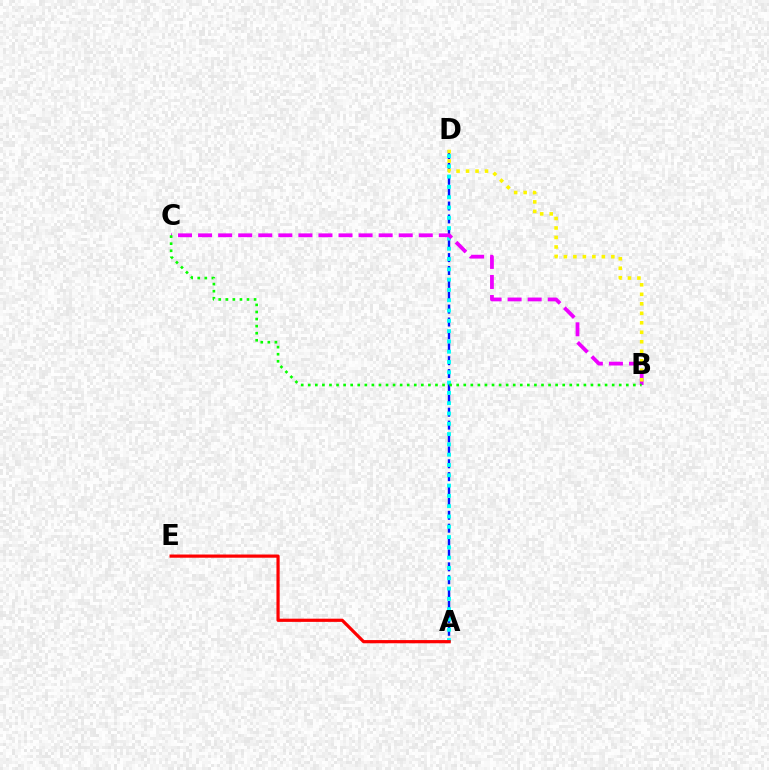{('A', 'D'): [{'color': '#0010ff', 'line_style': 'dashed', 'thickness': 1.75}, {'color': '#00fff6', 'line_style': 'dotted', 'thickness': 2.8}], ('B', 'C'): [{'color': '#ee00ff', 'line_style': 'dashed', 'thickness': 2.73}, {'color': '#08ff00', 'line_style': 'dotted', 'thickness': 1.92}], ('B', 'D'): [{'color': '#fcf500', 'line_style': 'dotted', 'thickness': 2.58}], ('A', 'E'): [{'color': '#ff0000', 'line_style': 'solid', 'thickness': 2.3}]}